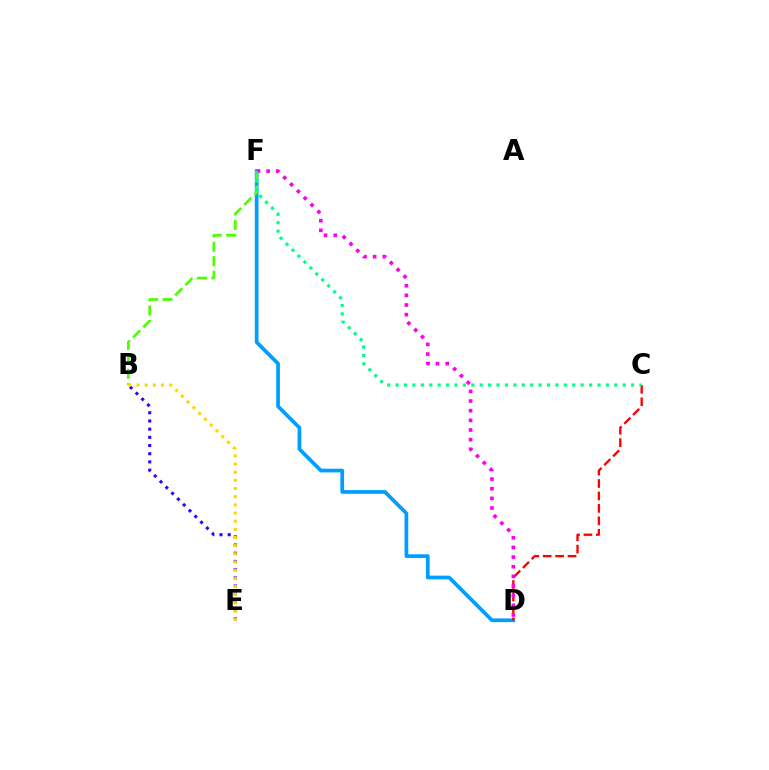{('D', 'F'): [{'color': '#009eff', 'line_style': 'solid', 'thickness': 2.67}, {'color': '#ff00ed', 'line_style': 'dotted', 'thickness': 2.62}], ('C', 'D'): [{'color': '#ff0000', 'line_style': 'dashed', 'thickness': 1.69}], ('B', 'E'): [{'color': '#3700ff', 'line_style': 'dotted', 'thickness': 2.23}, {'color': '#ffd500', 'line_style': 'dotted', 'thickness': 2.22}], ('B', 'F'): [{'color': '#4fff00', 'line_style': 'dashed', 'thickness': 1.96}], ('C', 'F'): [{'color': '#00ff86', 'line_style': 'dotted', 'thickness': 2.29}]}